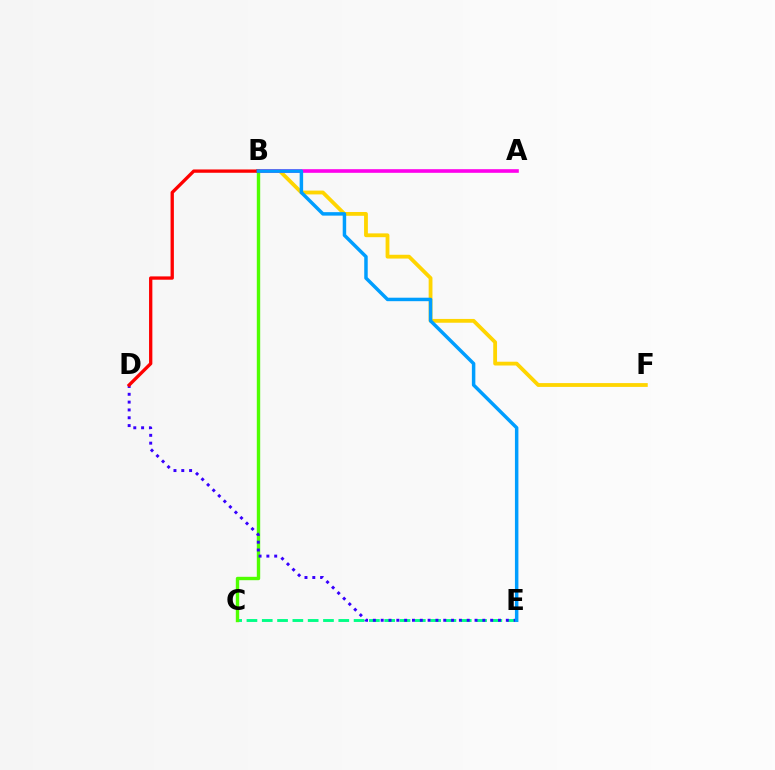{('B', 'F'): [{'color': '#ffd500', 'line_style': 'solid', 'thickness': 2.74}], ('C', 'E'): [{'color': '#00ff86', 'line_style': 'dashed', 'thickness': 2.08}], ('A', 'B'): [{'color': '#ff00ed', 'line_style': 'solid', 'thickness': 2.61}], ('B', 'C'): [{'color': '#4fff00', 'line_style': 'solid', 'thickness': 2.44}], ('D', 'E'): [{'color': '#3700ff', 'line_style': 'dotted', 'thickness': 2.12}], ('B', 'D'): [{'color': '#ff0000', 'line_style': 'solid', 'thickness': 2.38}], ('B', 'E'): [{'color': '#009eff', 'line_style': 'solid', 'thickness': 2.5}]}